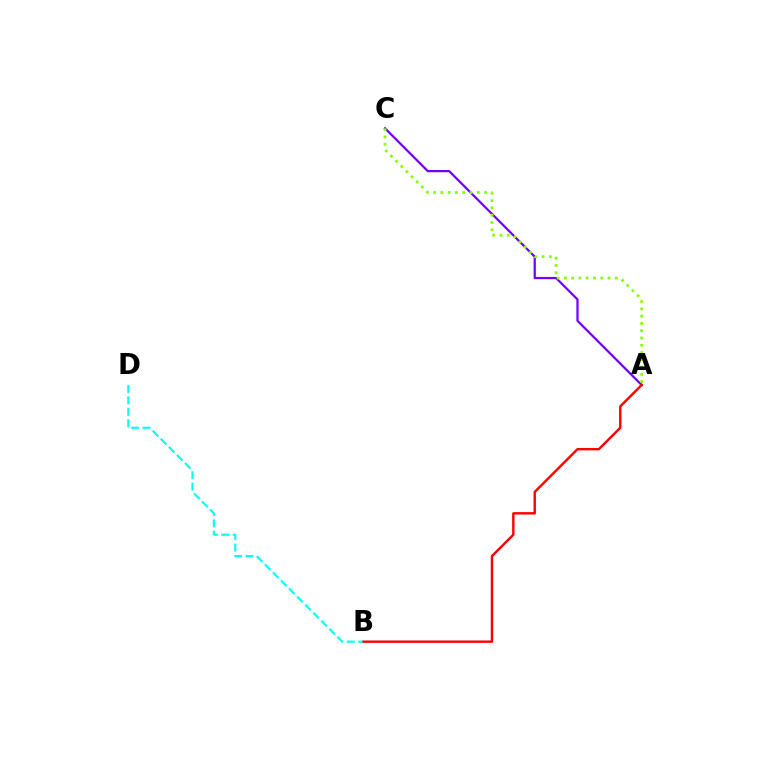{('A', 'C'): [{'color': '#7200ff', 'line_style': 'solid', 'thickness': 1.62}, {'color': '#84ff00', 'line_style': 'dotted', 'thickness': 1.98}], ('B', 'D'): [{'color': '#00fff6', 'line_style': 'dashed', 'thickness': 1.55}], ('A', 'B'): [{'color': '#ff0000', 'line_style': 'solid', 'thickness': 1.73}]}